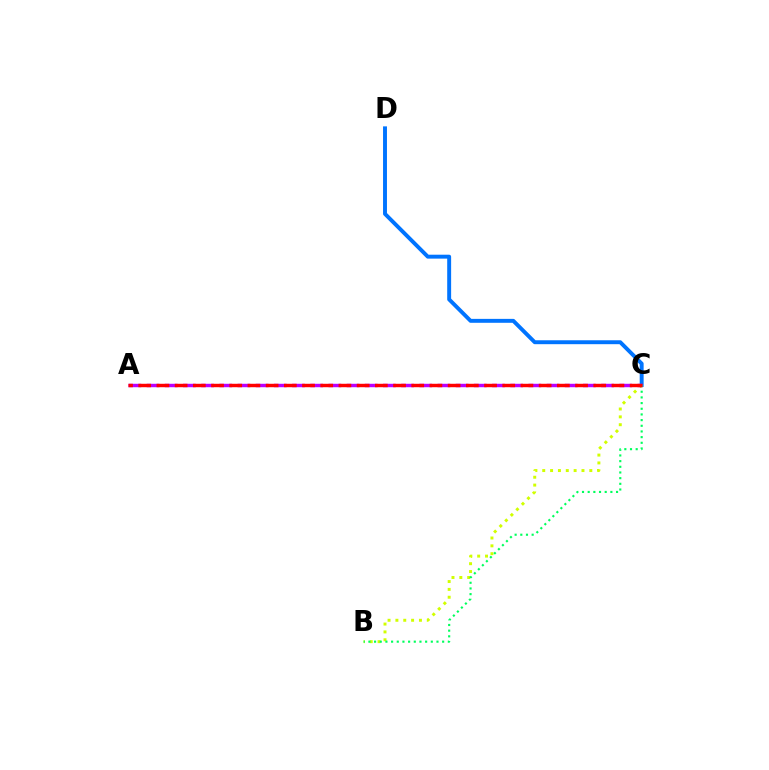{('B', 'C'): [{'color': '#d1ff00', 'line_style': 'dotted', 'thickness': 2.13}, {'color': '#00ff5c', 'line_style': 'dotted', 'thickness': 1.54}], ('C', 'D'): [{'color': '#0074ff', 'line_style': 'solid', 'thickness': 2.82}], ('A', 'C'): [{'color': '#b900ff', 'line_style': 'dashed', 'thickness': 2.47}, {'color': '#ff0000', 'line_style': 'dashed', 'thickness': 2.47}]}